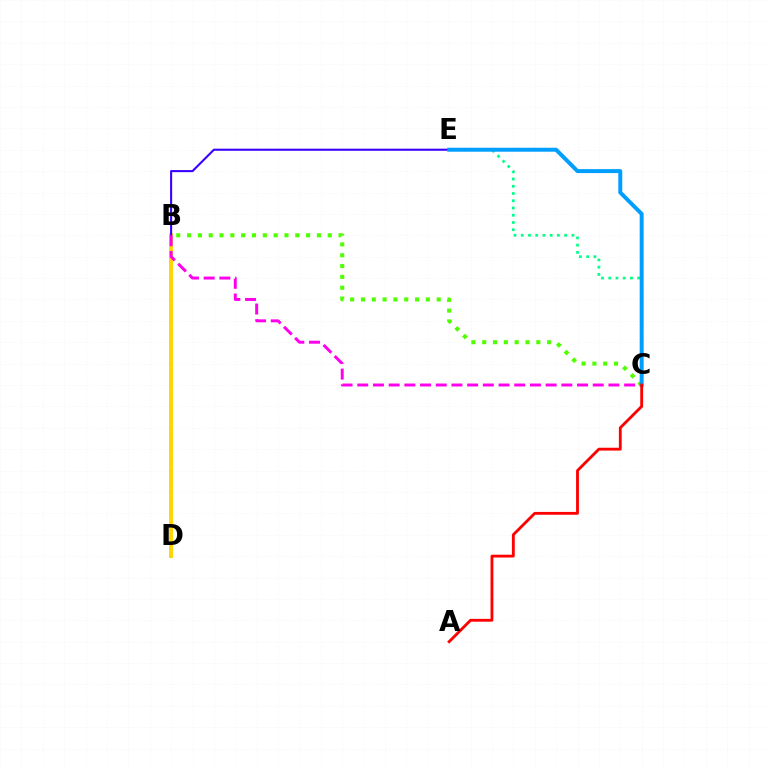{('C', 'E'): [{'color': '#00ff86', 'line_style': 'dotted', 'thickness': 1.97}, {'color': '#009eff', 'line_style': 'solid', 'thickness': 2.85}], ('B', 'D'): [{'color': '#ffd500', 'line_style': 'solid', 'thickness': 2.82}], ('B', 'C'): [{'color': '#4fff00', 'line_style': 'dotted', 'thickness': 2.94}, {'color': '#ff00ed', 'line_style': 'dashed', 'thickness': 2.13}], ('B', 'E'): [{'color': '#3700ff', 'line_style': 'solid', 'thickness': 1.5}], ('A', 'C'): [{'color': '#ff0000', 'line_style': 'solid', 'thickness': 2.04}]}